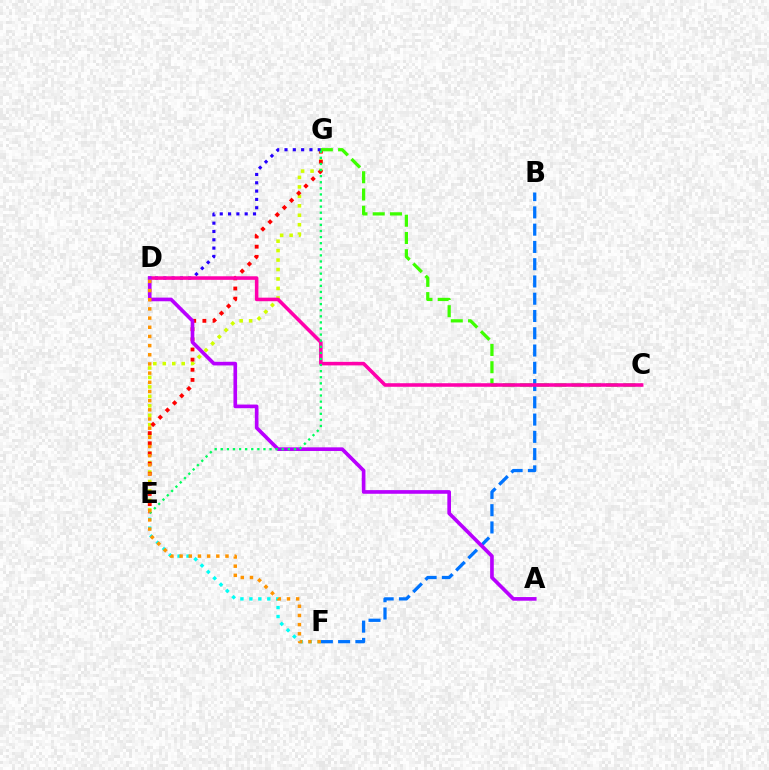{('E', 'G'): [{'color': '#d1ff00', 'line_style': 'dotted', 'thickness': 2.57}, {'color': '#ff0000', 'line_style': 'dotted', 'thickness': 2.75}, {'color': '#00ff5c', 'line_style': 'dotted', 'thickness': 1.66}], ('E', 'F'): [{'color': '#00fff6', 'line_style': 'dotted', 'thickness': 2.43}], ('D', 'G'): [{'color': '#2500ff', 'line_style': 'dotted', 'thickness': 2.26}], ('C', 'G'): [{'color': '#3dff00', 'line_style': 'dashed', 'thickness': 2.34}], ('B', 'F'): [{'color': '#0074ff', 'line_style': 'dashed', 'thickness': 2.35}], ('C', 'D'): [{'color': '#ff00ac', 'line_style': 'solid', 'thickness': 2.56}], ('A', 'D'): [{'color': '#b900ff', 'line_style': 'solid', 'thickness': 2.63}], ('D', 'F'): [{'color': '#ff9400', 'line_style': 'dotted', 'thickness': 2.49}]}